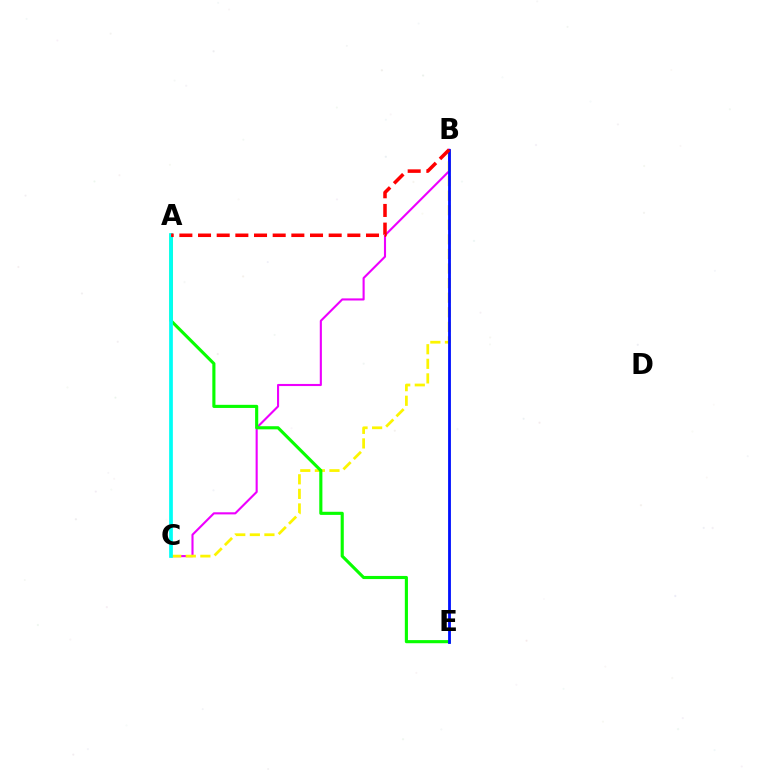{('B', 'C'): [{'color': '#ee00ff', 'line_style': 'solid', 'thickness': 1.52}, {'color': '#fcf500', 'line_style': 'dashed', 'thickness': 1.98}], ('A', 'E'): [{'color': '#08ff00', 'line_style': 'solid', 'thickness': 2.25}], ('B', 'E'): [{'color': '#0010ff', 'line_style': 'solid', 'thickness': 2.03}], ('A', 'C'): [{'color': '#00fff6', 'line_style': 'solid', 'thickness': 2.68}], ('A', 'B'): [{'color': '#ff0000', 'line_style': 'dashed', 'thickness': 2.54}]}